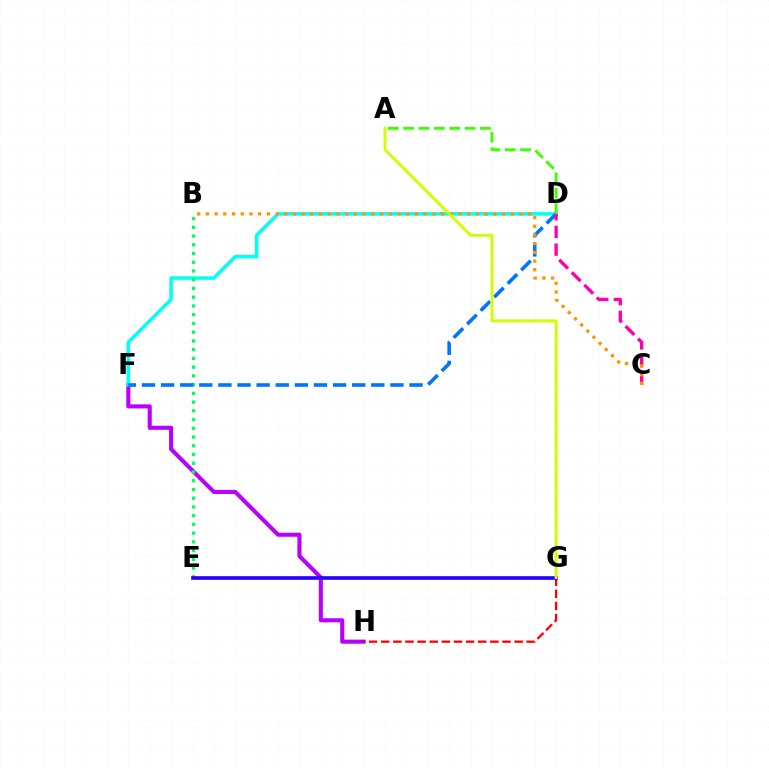{('F', 'H'): [{'color': '#b900ff', 'line_style': 'solid', 'thickness': 2.95}], ('D', 'F'): [{'color': '#00fff6', 'line_style': 'solid', 'thickness': 2.53}, {'color': '#0074ff', 'line_style': 'dashed', 'thickness': 2.6}], ('B', 'E'): [{'color': '#00ff5c', 'line_style': 'dotted', 'thickness': 2.37}], ('G', 'H'): [{'color': '#ff0000', 'line_style': 'dashed', 'thickness': 1.65}], ('C', 'D'): [{'color': '#ff00ac', 'line_style': 'dashed', 'thickness': 2.41}], ('E', 'G'): [{'color': '#2500ff', 'line_style': 'solid', 'thickness': 2.63}], ('A', 'D'): [{'color': '#3dff00', 'line_style': 'dashed', 'thickness': 2.09}], ('B', 'C'): [{'color': '#ff9400', 'line_style': 'dotted', 'thickness': 2.37}], ('A', 'G'): [{'color': '#d1ff00', 'line_style': 'solid', 'thickness': 2.11}]}